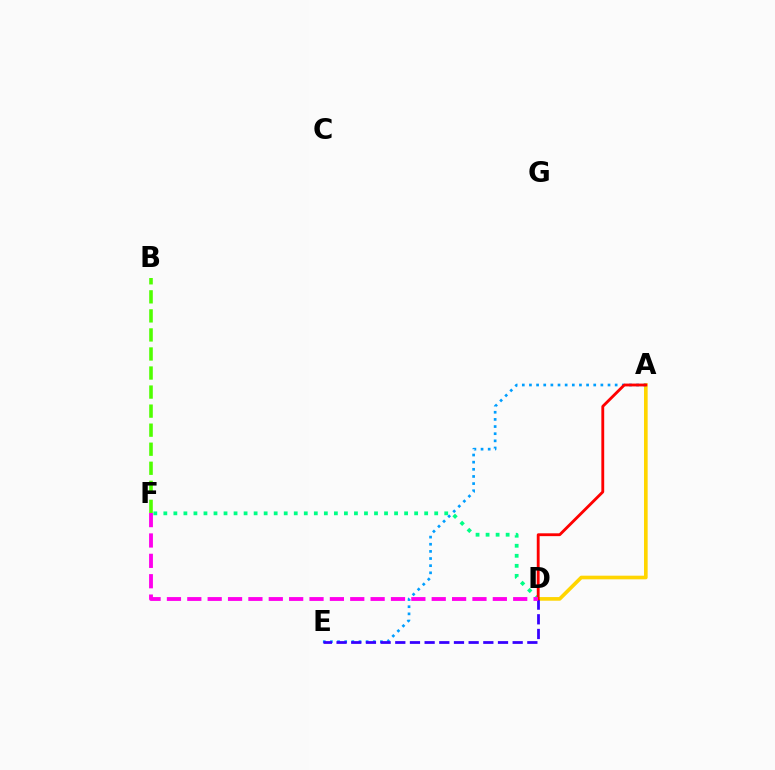{('A', 'D'): [{'color': '#ffd500', 'line_style': 'solid', 'thickness': 2.62}, {'color': '#ff0000', 'line_style': 'solid', 'thickness': 2.04}], ('D', 'F'): [{'color': '#00ff86', 'line_style': 'dotted', 'thickness': 2.73}, {'color': '#ff00ed', 'line_style': 'dashed', 'thickness': 2.77}], ('A', 'E'): [{'color': '#009eff', 'line_style': 'dotted', 'thickness': 1.94}], ('D', 'E'): [{'color': '#3700ff', 'line_style': 'dashed', 'thickness': 1.99}], ('B', 'F'): [{'color': '#4fff00', 'line_style': 'dashed', 'thickness': 2.59}]}